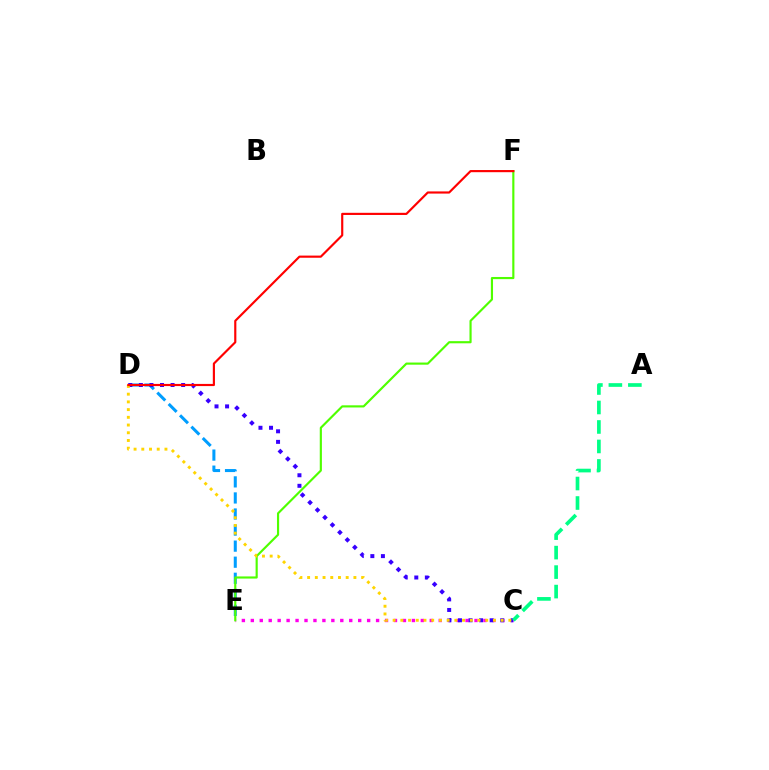{('D', 'E'): [{'color': '#009eff', 'line_style': 'dashed', 'thickness': 2.18}], ('C', 'E'): [{'color': '#ff00ed', 'line_style': 'dotted', 'thickness': 2.43}], ('C', 'D'): [{'color': '#3700ff', 'line_style': 'dotted', 'thickness': 2.87}, {'color': '#ffd500', 'line_style': 'dotted', 'thickness': 2.1}], ('E', 'F'): [{'color': '#4fff00', 'line_style': 'solid', 'thickness': 1.55}], ('D', 'F'): [{'color': '#ff0000', 'line_style': 'solid', 'thickness': 1.56}], ('A', 'C'): [{'color': '#00ff86', 'line_style': 'dashed', 'thickness': 2.65}]}